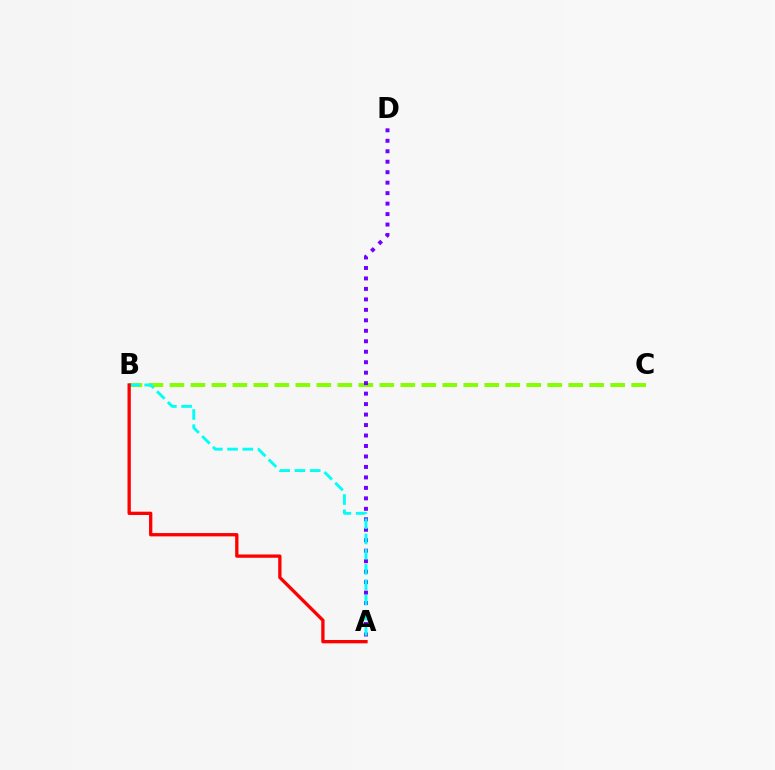{('B', 'C'): [{'color': '#84ff00', 'line_style': 'dashed', 'thickness': 2.85}], ('A', 'D'): [{'color': '#7200ff', 'line_style': 'dotted', 'thickness': 2.85}], ('A', 'B'): [{'color': '#00fff6', 'line_style': 'dashed', 'thickness': 2.07}, {'color': '#ff0000', 'line_style': 'solid', 'thickness': 2.38}]}